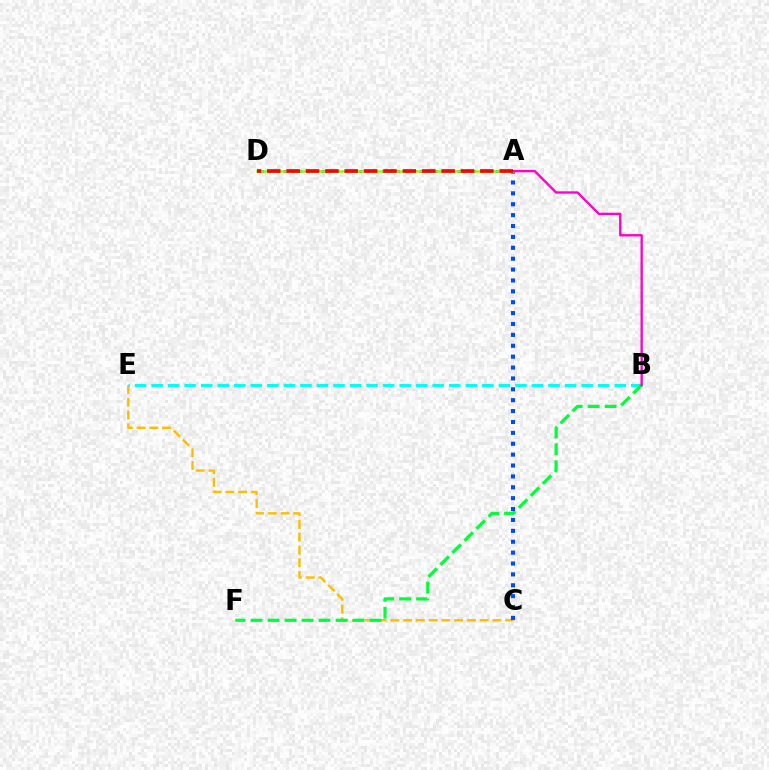{('A', 'D'): [{'color': '#7200ff', 'line_style': 'dotted', 'thickness': 2.05}, {'color': '#84ff00', 'line_style': 'solid', 'thickness': 1.8}, {'color': '#ff0000', 'line_style': 'dashed', 'thickness': 2.63}], ('C', 'E'): [{'color': '#ffbd00', 'line_style': 'dashed', 'thickness': 1.73}], ('B', 'E'): [{'color': '#00fff6', 'line_style': 'dashed', 'thickness': 2.25}], ('B', 'F'): [{'color': '#00ff39', 'line_style': 'dashed', 'thickness': 2.31}], ('A', 'C'): [{'color': '#004bff', 'line_style': 'dotted', 'thickness': 2.96}], ('A', 'B'): [{'color': '#ff00cf', 'line_style': 'solid', 'thickness': 1.7}]}